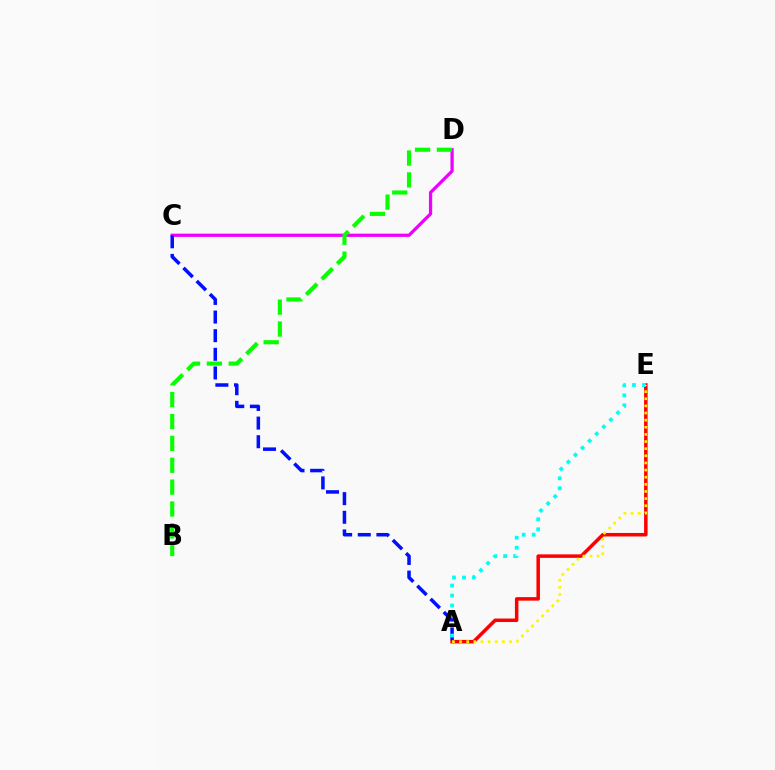{('C', 'D'): [{'color': '#ee00ff', 'line_style': 'solid', 'thickness': 2.34}], ('A', 'E'): [{'color': '#ff0000', 'line_style': 'solid', 'thickness': 2.52}, {'color': '#00fff6', 'line_style': 'dotted', 'thickness': 2.71}, {'color': '#fcf500', 'line_style': 'dotted', 'thickness': 1.94}], ('A', 'C'): [{'color': '#0010ff', 'line_style': 'dashed', 'thickness': 2.53}], ('B', 'D'): [{'color': '#08ff00', 'line_style': 'dashed', 'thickness': 2.97}]}